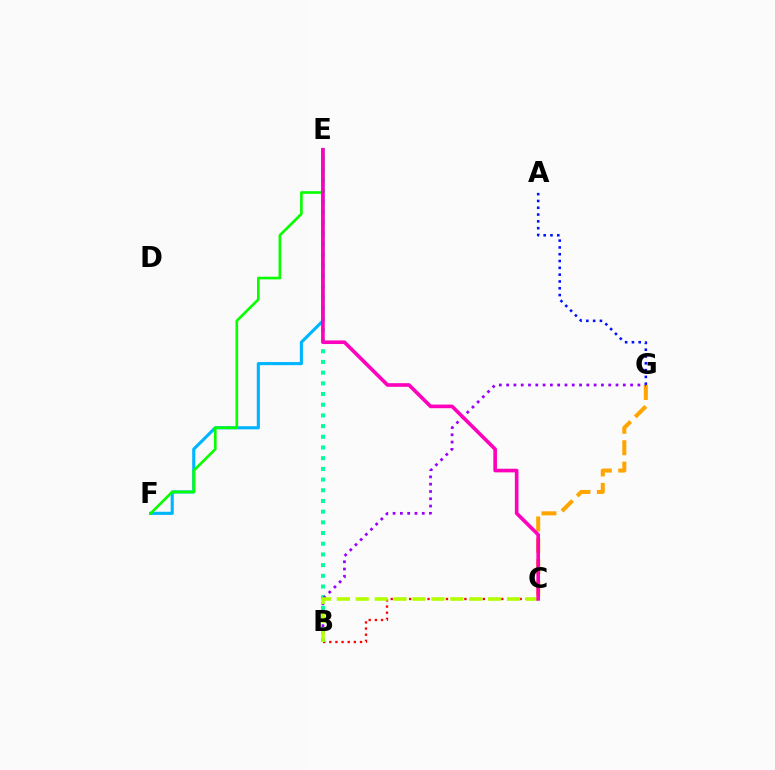{('B', 'C'): [{'color': '#ff0000', 'line_style': 'dotted', 'thickness': 1.67}, {'color': '#b3ff00', 'line_style': 'dashed', 'thickness': 2.57}], ('A', 'G'): [{'color': '#0010ff', 'line_style': 'dotted', 'thickness': 1.85}], ('C', 'G'): [{'color': '#ffa500', 'line_style': 'dashed', 'thickness': 2.91}], ('B', 'E'): [{'color': '#00ff9d', 'line_style': 'dotted', 'thickness': 2.91}], ('E', 'F'): [{'color': '#00b5ff', 'line_style': 'solid', 'thickness': 2.25}, {'color': '#08ff00', 'line_style': 'solid', 'thickness': 1.91}], ('B', 'G'): [{'color': '#9b00ff', 'line_style': 'dotted', 'thickness': 1.98}], ('C', 'E'): [{'color': '#ff00bd', 'line_style': 'solid', 'thickness': 2.61}]}